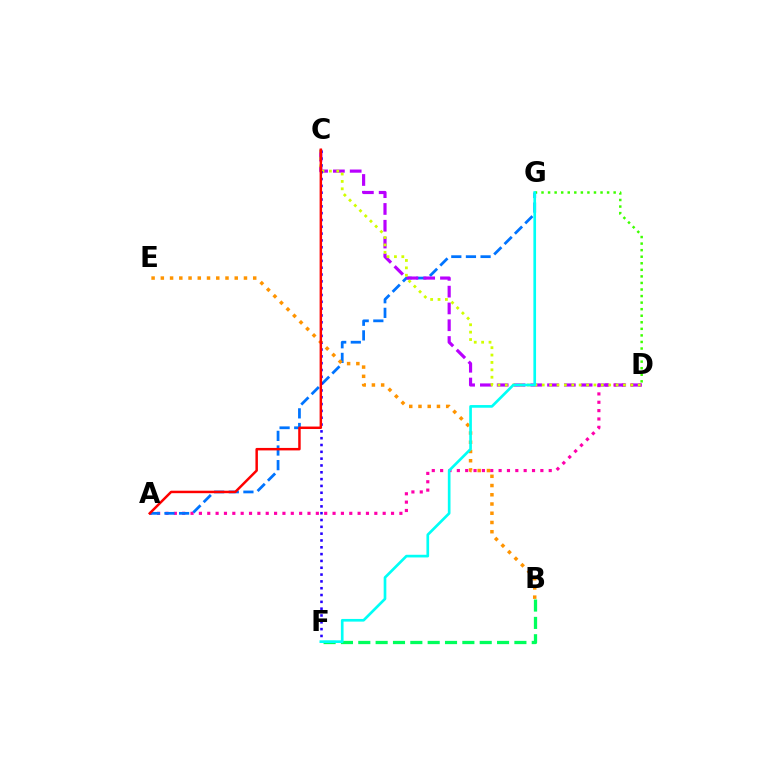{('B', 'F'): [{'color': '#00ff5c', 'line_style': 'dashed', 'thickness': 2.36}], ('D', 'G'): [{'color': '#3dff00', 'line_style': 'dotted', 'thickness': 1.78}], ('A', 'D'): [{'color': '#ff00ac', 'line_style': 'dotted', 'thickness': 2.27}], ('A', 'G'): [{'color': '#0074ff', 'line_style': 'dashed', 'thickness': 1.99}], ('C', 'D'): [{'color': '#b900ff', 'line_style': 'dashed', 'thickness': 2.28}, {'color': '#d1ff00', 'line_style': 'dotted', 'thickness': 2.01}], ('C', 'F'): [{'color': '#2500ff', 'line_style': 'dotted', 'thickness': 1.85}], ('B', 'E'): [{'color': '#ff9400', 'line_style': 'dotted', 'thickness': 2.51}], ('F', 'G'): [{'color': '#00fff6', 'line_style': 'solid', 'thickness': 1.92}], ('A', 'C'): [{'color': '#ff0000', 'line_style': 'solid', 'thickness': 1.78}]}